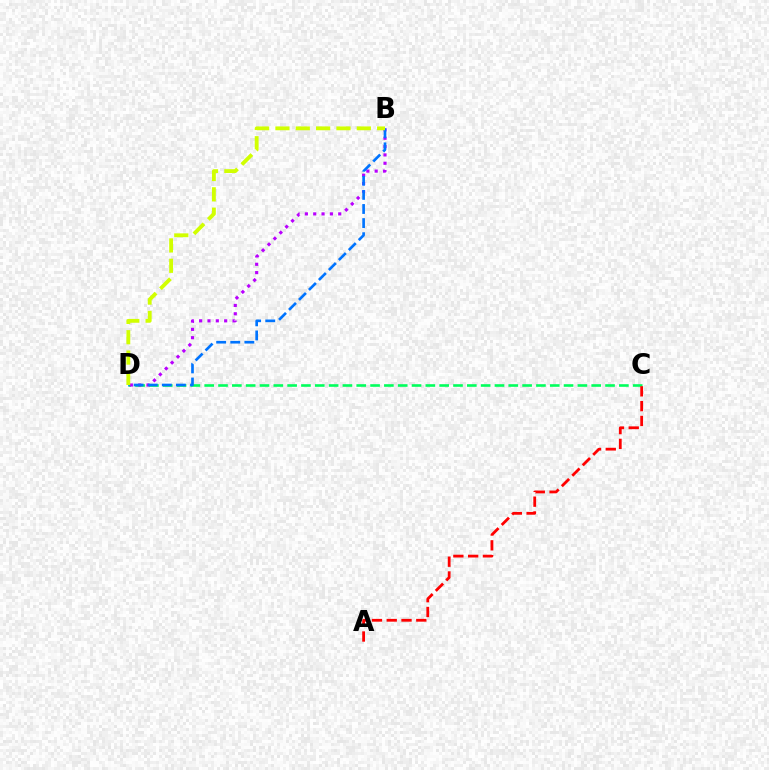{('C', 'D'): [{'color': '#00ff5c', 'line_style': 'dashed', 'thickness': 1.88}], ('B', 'D'): [{'color': '#b900ff', 'line_style': 'dotted', 'thickness': 2.27}, {'color': '#0074ff', 'line_style': 'dashed', 'thickness': 1.92}, {'color': '#d1ff00', 'line_style': 'dashed', 'thickness': 2.76}], ('A', 'C'): [{'color': '#ff0000', 'line_style': 'dashed', 'thickness': 2.01}]}